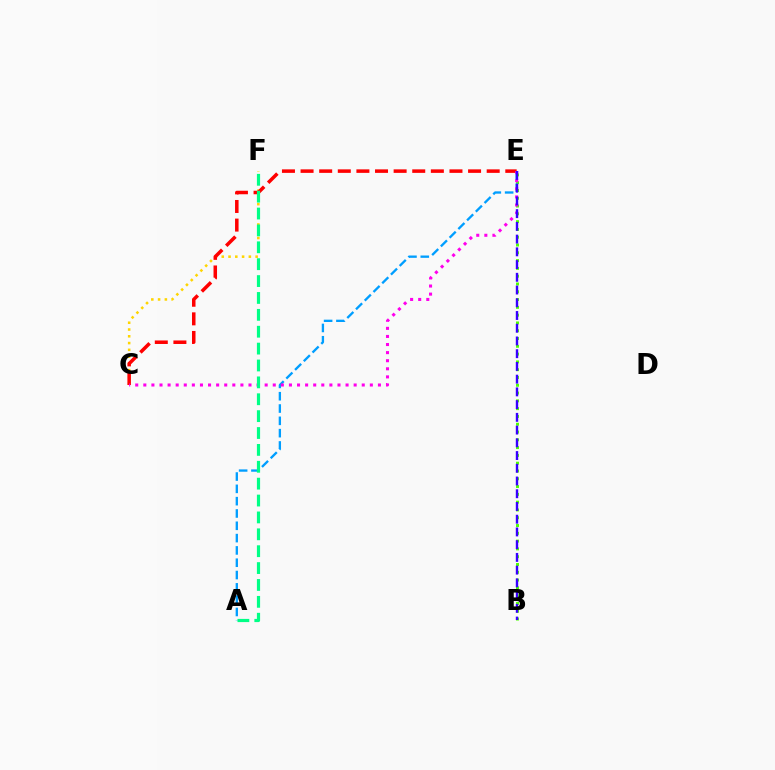{('C', 'F'): [{'color': '#ffd500', 'line_style': 'dotted', 'thickness': 1.84}], ('B', 'E'): [{'color': '#4fff00', 'line_style': 'dotted', 'thickness': 2.12}, {'color': '#3700ff', 'line_style': 'dashed', 'thickness': 1.73}], ('C', 'E'): [{'color': '#ff0000', 'line_style': 'dashed', 'thickness': 2.53}, {'color': '#ff00ed', 'line_style': 'dotted', 'thickness': 2.2}], ('A', 'E'): [{'color': '#009eff', 'line_style': 'dashed', 'thickness': 1.67}], ('A', 'F'): [{'color': '#00ff86', 'line_style': 'dashed', 'thickness': 2.29}]}